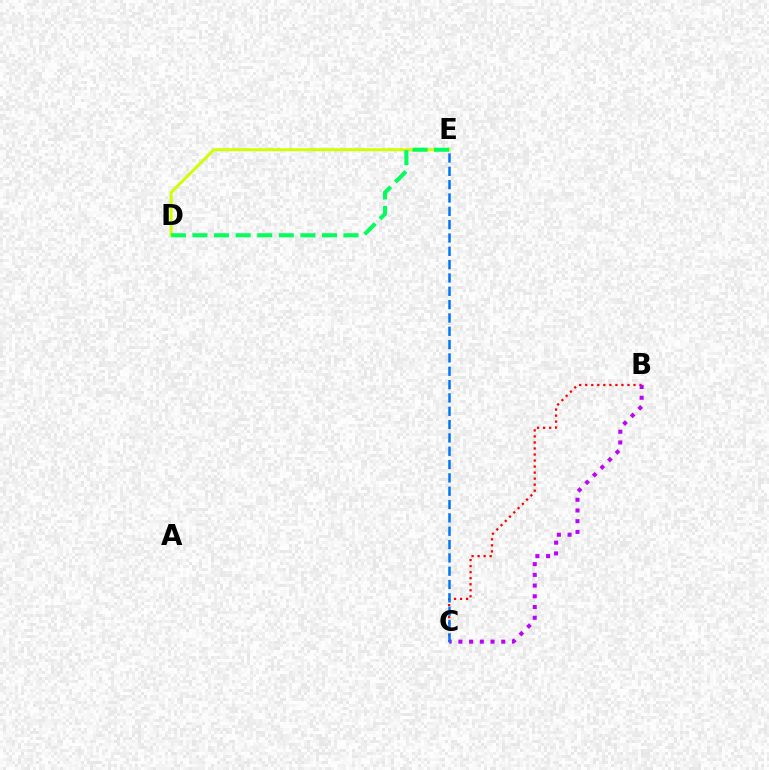{('B', 'C'): [{'color': '#ff0000', 'line_style': 'dotted', 'thickness': 1.64}, {'color': '#b900ff', 'line_style': 'dotted', 'thickness': 2.91}], ('D', 'E'): [{'color': '#d1ff00', 'line_style': 'solid', 'thickness': 2.13}, {'color': '#00ff5c', 'line_style': 'dashed', 'thickness': 2.93}], ('C', 'E'): [{'color': '#0074ff', 'line_style': 'dashed', 'thickness': 1.81}]}